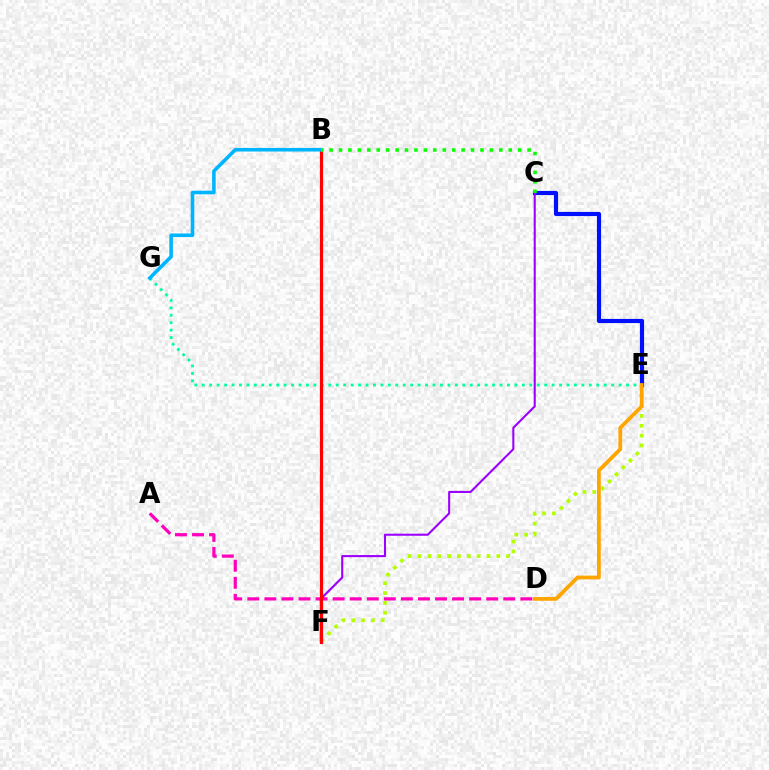{('E', 'F'): [{'color': '#b3ff00', 'line_style': 'dotted', 'thickness': 2.67}], ('E', 'G'): [{'color': '#00ff9d', 'line_style': 'dotted', 'thickness': 2.02}], ('C', 'E'): [{'color': '#0010ff', 'line_style': 'solid', 'thickness': 3.0}], ('A', 'D'): [{'color': '#ff00bd', 'line_style': 'dashed', 'thickness': 2.32}], ('D', 'E'): [{'color': '#ffa500', 'line_style': 'solid', 'thickness': 2.72}], ('C', 'F'): [{'color': '#9b00ff', 'line_style': 'solid', 'thickness': 1.5}], ('B', 'F'): [{'color': '#ff0000', 'line_style': 'solid', 'thickness': 2.29}], ('B', 'G'): [{'color': '#00b5ff', 'line_style': 'solid', 'thickness': 2.59}], ('B', 'C'): [{'color': '#08ff00', 'line_style': 'dotted', 'thickness': 2.56}]}